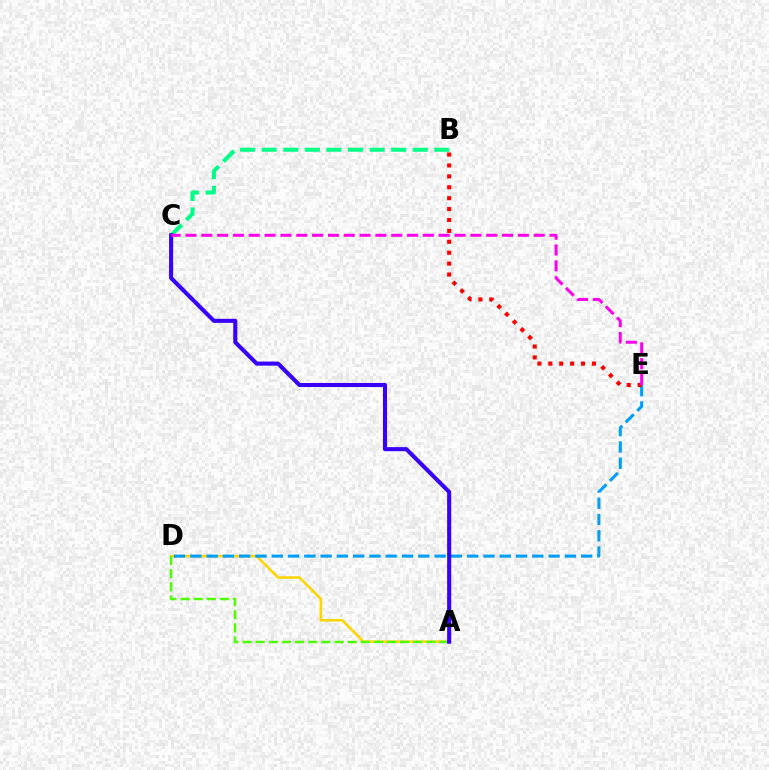{('A', 'D'): [{'color': '#ffd500', 'line_style': 'solid', 'thickness': 1.81}, {'color': '#4fff00', 'line_style': 'dashed', 'thickness': 1.78}], ('D', 'E'): [{'color': '#009eff', 'line_style': 'dashed', 'thickness': 2.21}], ('B', 'C'): [{'color': '#00ff86', 'line_style': 'dashed', 'thickness': 2.93}], ('B', 'E'): [{'color': '#ff0000', 'line_style': 'dotted', 'thickness': 2.96}], ('A', 'C'): [{'color': '#3700ff', 'line_style': 'solid', 'thickness': 2.93}], ('C', 'E'): [{'color': '#ff00ed', 'line_style': 'dashed', 'thickness': 2.15}]}